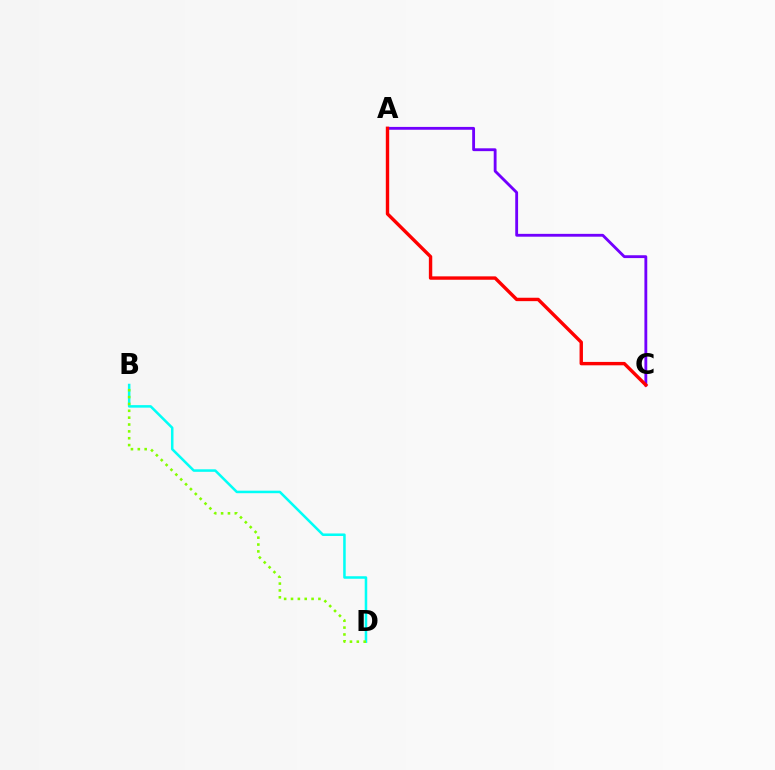{('B', 'D'): [{'color': '#00fff6', 'line_style': 'solid', 'thickness': 1.82}, {'color': '#84ff00', 'line_style': 'dotted', 'thickness': 1.86}], ('A', 'C'): [{'color': '#7200ff', 'line_style': 'solid', 'thickness': 2.04}, {'color': '#ff0000', 'line_style': 'solid', 'thickness': 2.44}]}